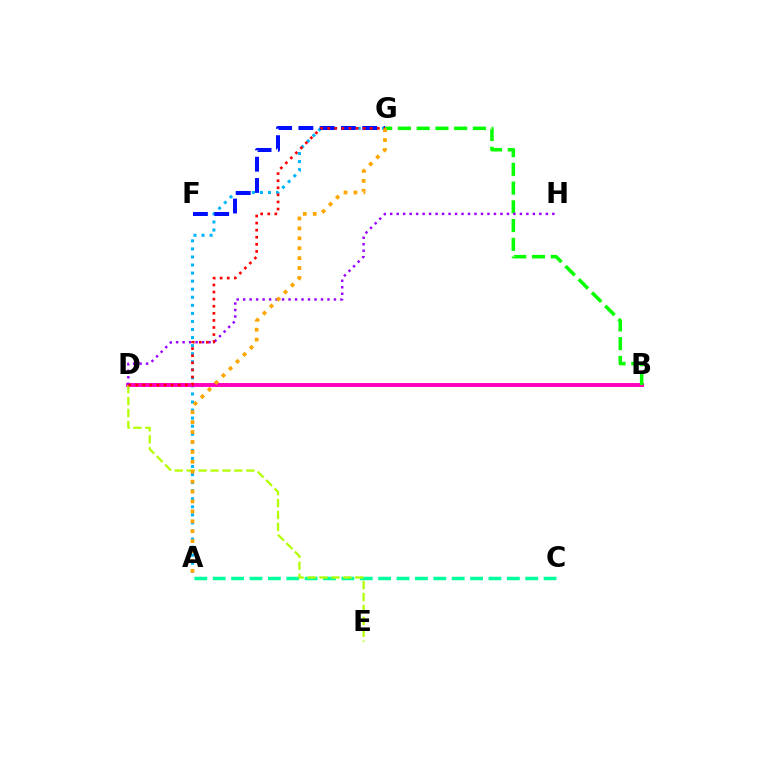{('A', 'G'): [{'color': '#00b5ff', 'line_style': 'dotted', 'thickness': 2.19}, {'color': '#ffa500', 'line_style': 'dotted', 'thickness': 2.69}], ('B', 'D'): [{'color': '#ff00bd', 'line_style': 'solid', 'thickness': 2.82}], ('F', 'G'): [{'color': '#0010ff', 'line_style': 'dashed', 'thickness': 2.89}], ('B', 'G'): [{'color': '#08ff00', 'line_style': 'dashed', 'thickness': 2.55}], ('A', 'C'): [{'color': '#00ff9d', 'line_style': 'dashed', 'thickness': 2.5}], ('D', 'H'): [{'color': '#9b00ff', 'line_style': 'dotted', 'thickness': 1.76}], ('D', 'E'): [{'color': '#b3ff00', 'line_style': 'dashed', 'thickness': 1.62}], ('D', 'G'): [{'color': '#ff0000', 'line_style': 'dotted', 'thickness': 1.93}]}